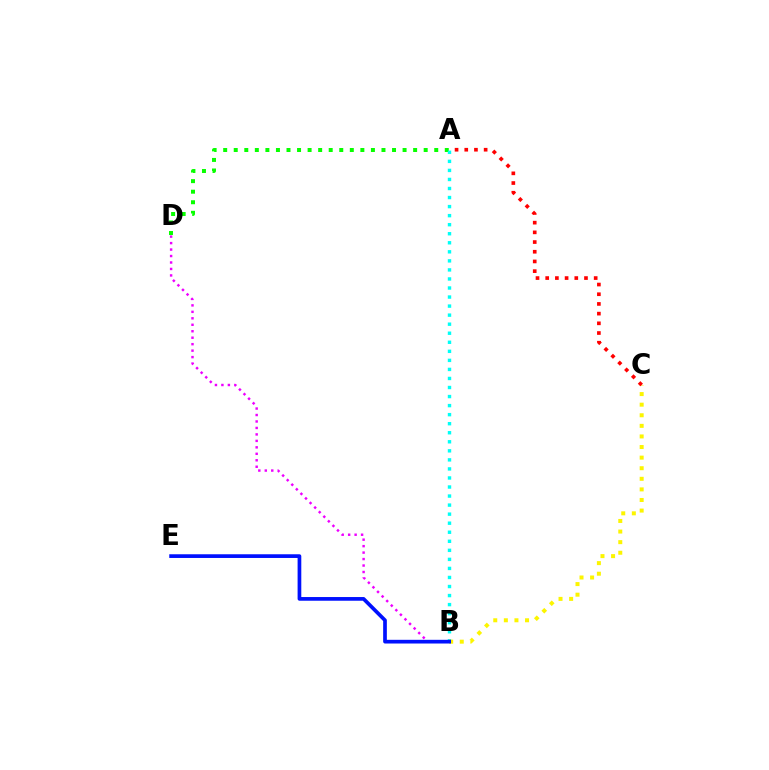{('B', 'D'): [{'color': '#ee00ff', 'line_style': 'dotted', 'thickness': 1.76}], ('A', 'D'): [{'color': '#08ff00', 'line_style': 'dotted', 'thickness': 2.87}], ('A', 'B'): [{'color': '#00fff6', 'line_style': 'dotted', 'thickness': 2.46}], ('B', 'C'): [{'color': '#fcf500', 'line_style': 'dotted', 'thickness': 2.88}], ('B', 'E'): [{'color': '#0010ff', 'line_style': 'solid', 'thickness': 2.66}], ('A', 'C'): [{'color': '#ff0000', 'line_style': 'dotted', 'thickness': 2.63}]}